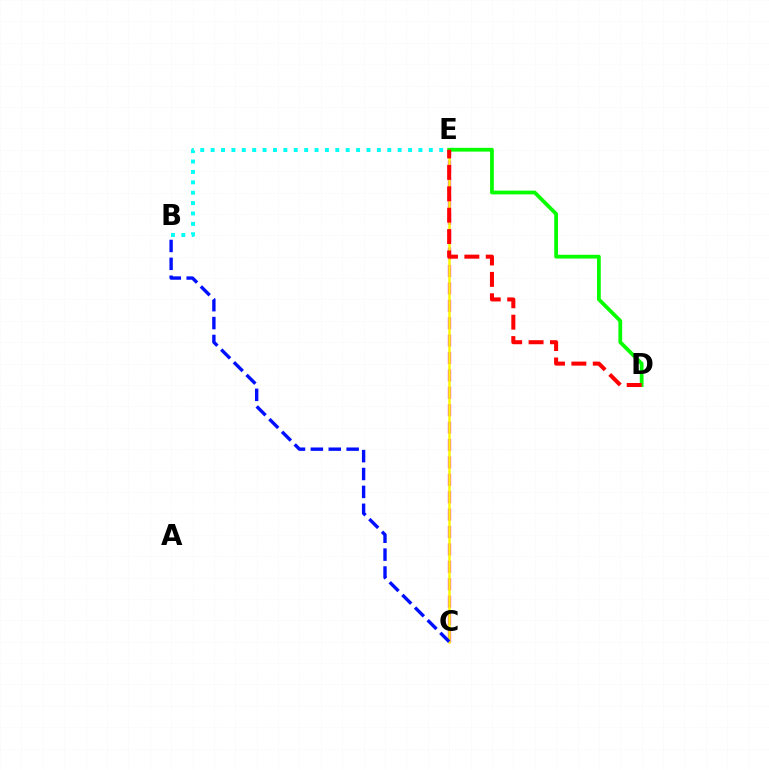{('C', 'E'): [{'color': '#ee00ff', 'line_style': 'dashed', 'thickness': 2.36}, {'color': '#fcf500', 'line_style': 'solid', 'thickness': 1.8}], ('D', 'E'): [{'color': '#08ff00', 'line_style': 'solid', 'thickness': 2.72}, {'color': '#ff0000', 'line_style': 'dashed', 'thickness': 2.91}], ('B', 'C'): [{'color': '#0010ff', 'line_style': 'dashed', 'thickness': 2.43}], ('B', 'E'): [{'color': '#00fff6', 'line_style': 'dotted', 'thickness': 2.82}]}